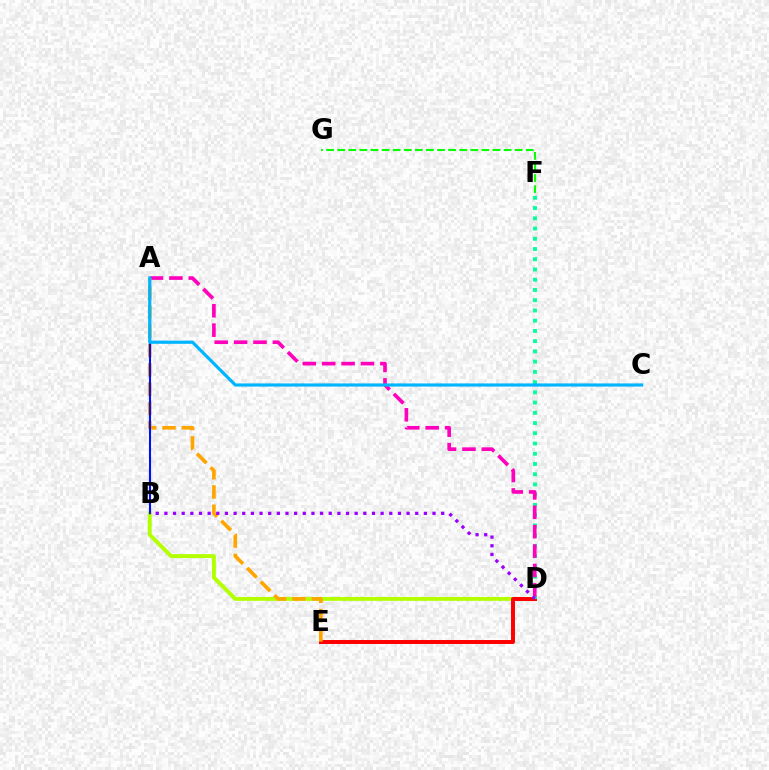{('F', 'G'): [{'color': '#08ff00', 'line_style': 'dashed', 'thickness': 1.51}], ('B', 'D'): [{'color': '#b3ff00', 'line_style': 'solid', 'thickness': 2.81}, {'color': '#9b00ff', 'line_style': 'dotted', 'thickness': 2.35}], ('D', 'E'): [{'color': '#ff0000', 'line_style': 'solid', 'thickness': 2.85}], ('D', 'F'): [{'color': '#00ff9d', 'line_style': 'dotted', 'thickness': 2.78}], ('A', 'D'): [{'color': '#ff00bd', 'line_style': 'dashed', 'thickness': 2.63}], ('A', 'E'): [{'color': '#ffa500', 'line_style': 'dashed', 'thickness': 2.62}], ('A', 'B'): [{'color': '#0010ff', 'line_style': 'solid', 'thickness': 1.51}], ('A', 'C'): [{'color': '#00b5ff', 'line_style': 'solid', 'thickness': 2.27}]}